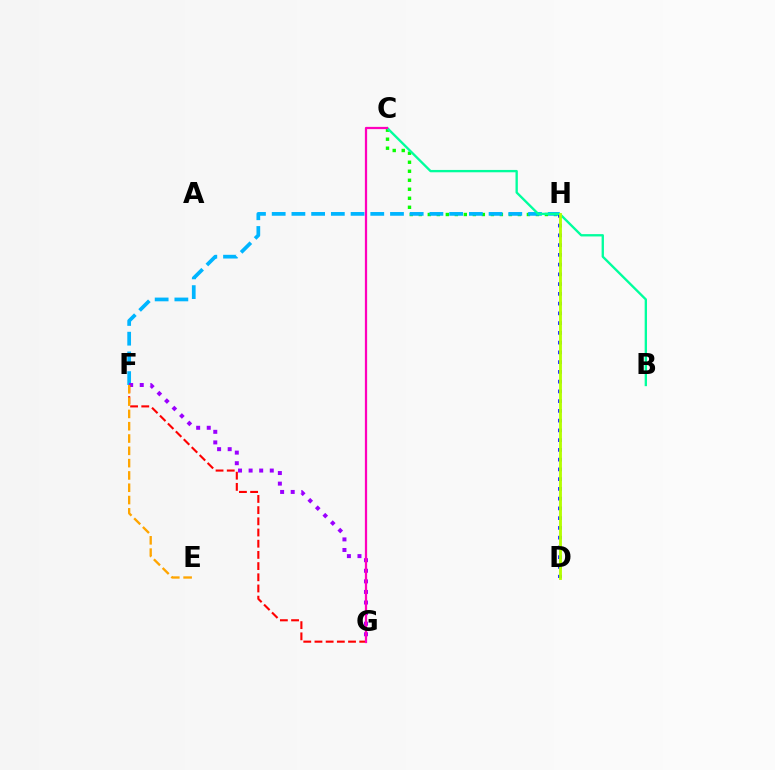{('C', 'H'): [{'color': '#08ff00', 'line_style': 'dotted', 'thickness': 2.45}], ('F', 'H'): [{'color': '#00b5ff', 'line_style': 'dashed', 'thickness': 2.68}], ('F', 'G'): [{'color': '#9b00ff', 'line_style': 'dotted', 'thickness': 2.87}, {'color': '#ff0000', 'line_style': 'dashed', 'thickness': 1.52}], ('D', 'H'): [{'color': '#0010ff', 'line_style': 'dotted', 'thickness': 2.65}, {'color': '#b3ff00', 'line_style': 'solid', 'thickness': 2.05}], ('B', 'C'): [{'color': '#00ff9d', 'line_style': 'solid', 'thickness': 1.68}], ('C', 'G'): [{'color': '#ff00bd', 'line_style': 'solid', 'thickness': 1.61}], ('E', 'F'): [{'color': '#ffa500', 'line_style': 'dashed', 'thickness': 1.67}]}